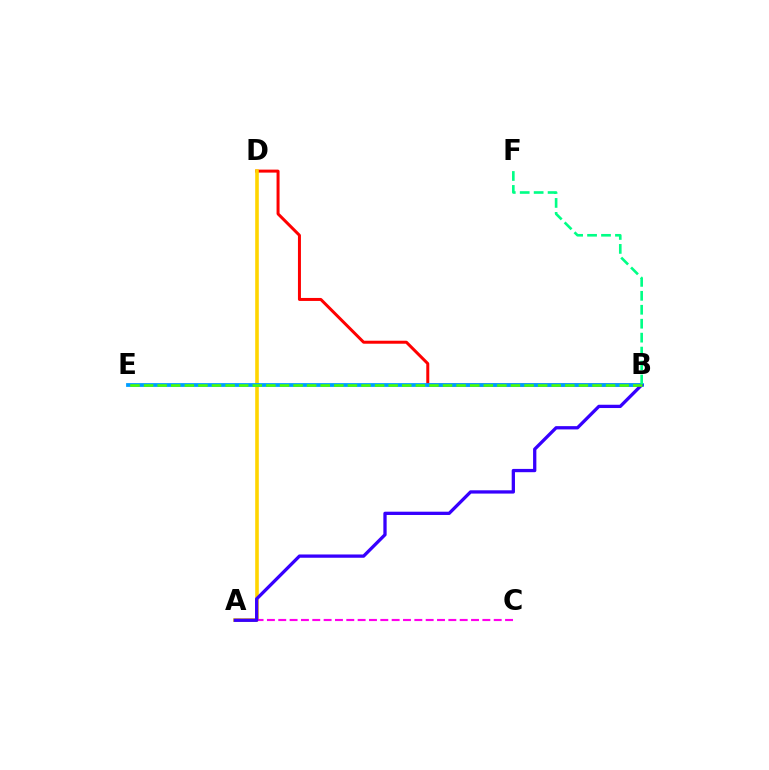{('B', 'D'): [{'color': '#ff0000', 'line_style': 'solid', 'thickness': 2.15}], ('A', 'D'): [{'color': '#ffd500', 'line_style': 'solid', 'thickness': 2.59}], ('A', 'C'): [{'color': '#ff00ed', 'line_style': 'dashed', 'thickness': 1.54}], ('B', 'E'): [{'color': '#009eff', 'line_style': 'solid', 'thickness': 2.72}, {'color': '#4fff00', 'line_style': 'dashed', 'thickness': 1.85}], ('A', 'B'): [{'color': '#3700ff', 'line_style': 'solid', 'thickness': 2.37}], ('B', 'F'): [{'color': '#00ff86', 'line_style': 'dashed', 'thickness': 1.89}]}